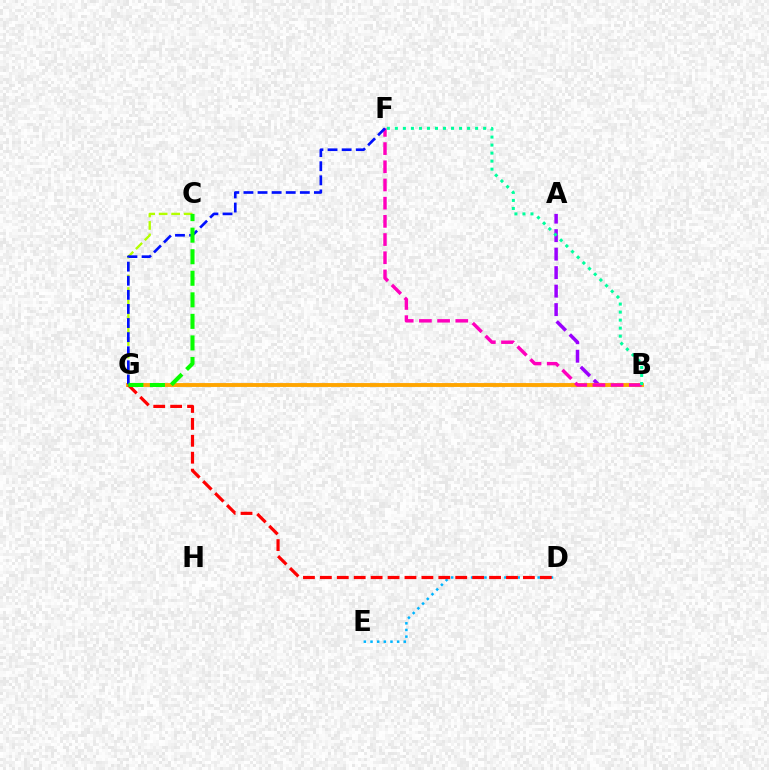{('A', 'B'): [{'color': '#9b00ff', 'line_style': 'dashed', 'thickness': 2.51}], ('D', 'E'): [{'color': '#00b5ff', 'line_style': 'dotted', 'thickness': 1.81}], ('B', 'G'): [{'color': '#ffa500', 'line_style': 'solid', 'thickness': 2.79}], ('C', 'G'): [{'color': '#b3ff00', 'line_style': 'dashed', 'thickness': 1.7}, {'color': '#08ff00', 'line_style': 'dashed', 'thickness': 2.93}], ('B', 'F'): [{'color': '#ff00bd', 'line_style': 'dashed', 'thickness': 2.47}, {'color': '#00ff9d', 'line_style': 'dotted', 'thickness': 2.18}], ('D', 'G'): [{'color': '#ff0000', 'line_style': 'dashed', 'thickness': 2.3}], ('F', 'G'): [{'color': '#0010ff', 'line_style': 'dashed', 'thickness': 1.92}]}